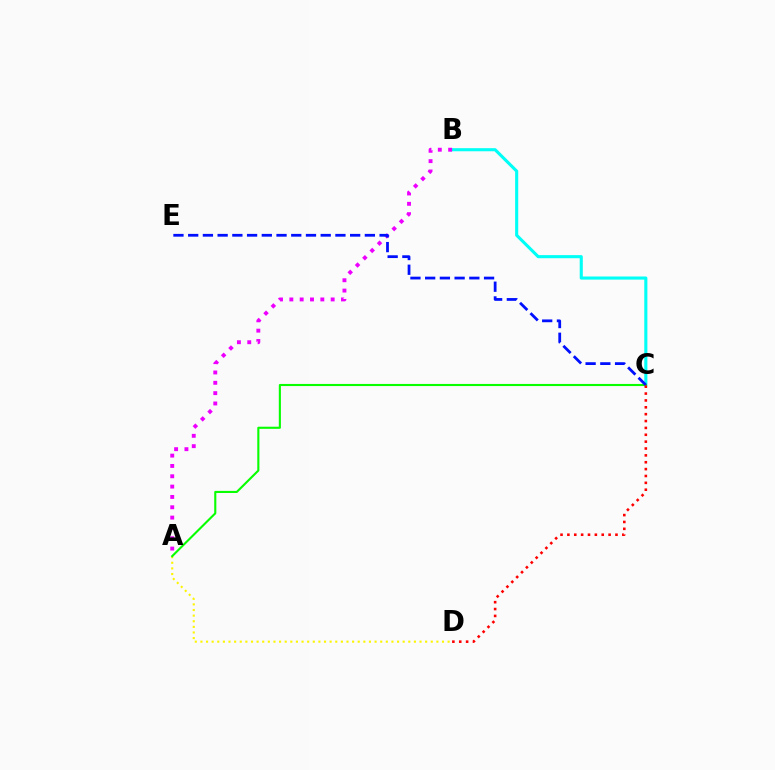{('A', 'D'): [{'color': '#fcf500', 'line_style': 'dotted', 'thickness': 1.53}], ('B', 'C'): [{'color': '#00fff6', 'line_style': 'solid', 'thickness': 2.23}], ('A', 'C'): [{'color': '#08ff00', 'line_style': 'solid', 'thickness': 1.52}], ('A', 'B'): [{'color': '#ee00ff', 'line_style': 'dotted', 'thickness': 2.81}], ('C', 'E'): [{'color': '#0010ff', 'line_style': 'dashed', 'thickness': 2.0}], ('C', 'D'): [{'color': '#ff0000', 'line_style': 'dotted', 'thickness': 1.87}]}